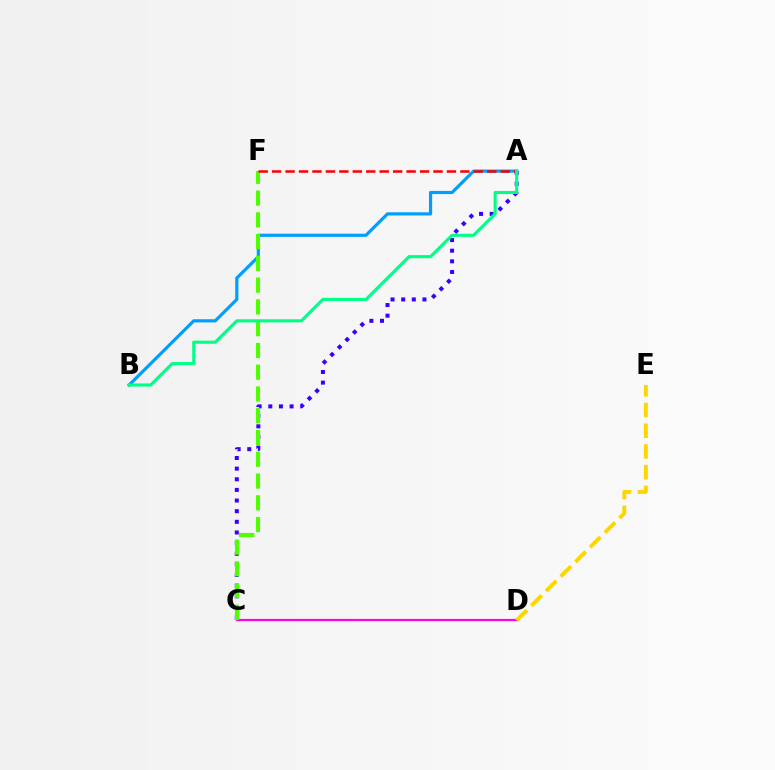{('A', 'B'): [{'color': '#009eff', 'line_style': 'solid', 'thickness': 2.29}, {'color': '#00ff86', 'line_style': 'solid', 'thickness': 2.24}], ('A', 'C'): [{'color': '#3700ff', 'line_style': 'dotted', 'thickness': 2.89}], ('C', 'D'): [{'color': '#ff00ed', 'line_style': 'solid', 'thickness': 1.57}], ('D', 'E'): [{'color': '#ffd500', 'line_style': 'dashed', 'thickness': 2.81}], ('C', 'F'): [{'color': '#4fff00', 'line_style': 'dashed', 'thickness': 2.96}], ('A', 'F'): [{'color': '#ff0000', 'line_style': 'dashed', 'thickness': 1.83}]}